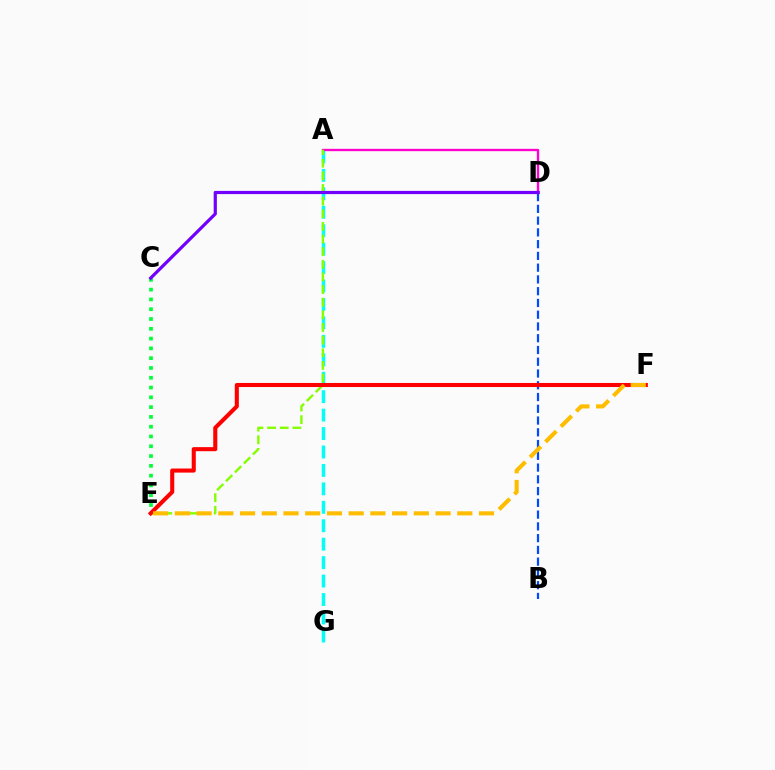{('A', 'G'): [{'color': '#00fff6', 'line_style': 'dashed', 'thickness': 2.51}], ('B', 'D'): [{'color': '#004bff', 'line_style': 'dashed', 'thickness': 1.6}], ('A', 'D'): [{'color': '#ff00cf', 'line_style': 'solid', 'thickness': 1.69}], ('A', 'E'): [{'color': '#84ff00', 'line_style': 'dashed', 'thickness': 1.72}], ('E', 'F'): [{'color': '#ff0000', 'line_style': 'solid', 'thickness': 2.93}, {'color': '#ffbd00', 'line_style': 'dashed', 'thickness': 2.95}], ('C', 'E'): [{'color': '#00ff39', 'line_style': 'dotted', 'thickness': 2.66}], ('C', 'D'): [{'color': '#7200ff', 'line_style': 'solid', 'thickness': 2.3}]}